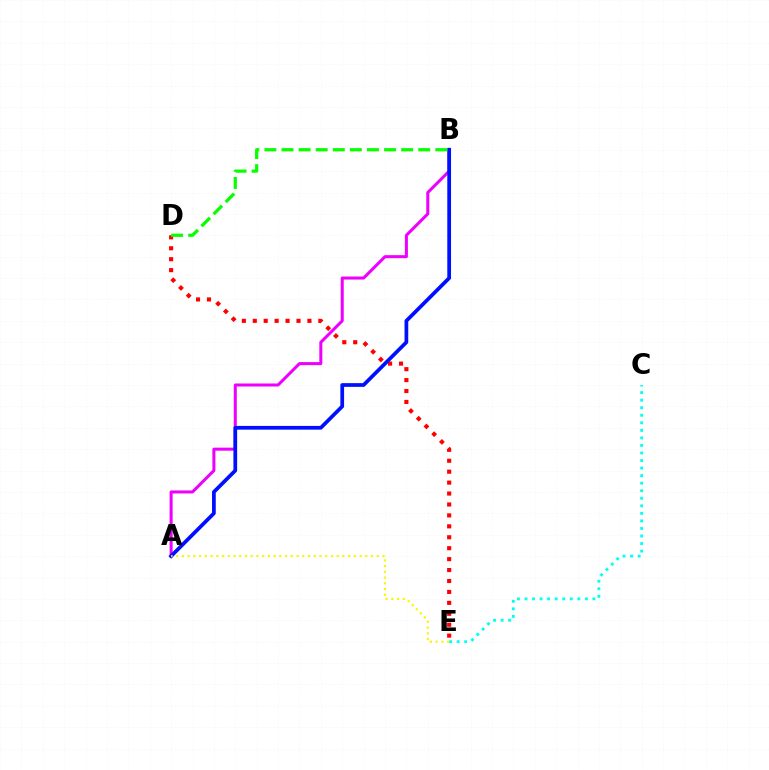{('D', 'E'): [{'color': '#ff0000', 'line_style': 'dotted', 'thickness': 2.97}], ('A', 'B'): [{'color': '#ee00ff', 'line_style': 'solid', 'thickness': 2.18}, {'color': '#0010ff', 'line_style': 'solid', 'thickness': 2.69}], ('C', 'E'): [{'color': '#00fff6', 'line_style': 'dotted', 'thickness': 2.05}], ('A', 'E'): [{'color': '#fcf500', 'line_style': 'dotted', 'thickness': 1.56}], ('B', 'D'): [{'color': '#08ff00', 'line_style': 'dashed', 'thickness': 2.32}]}